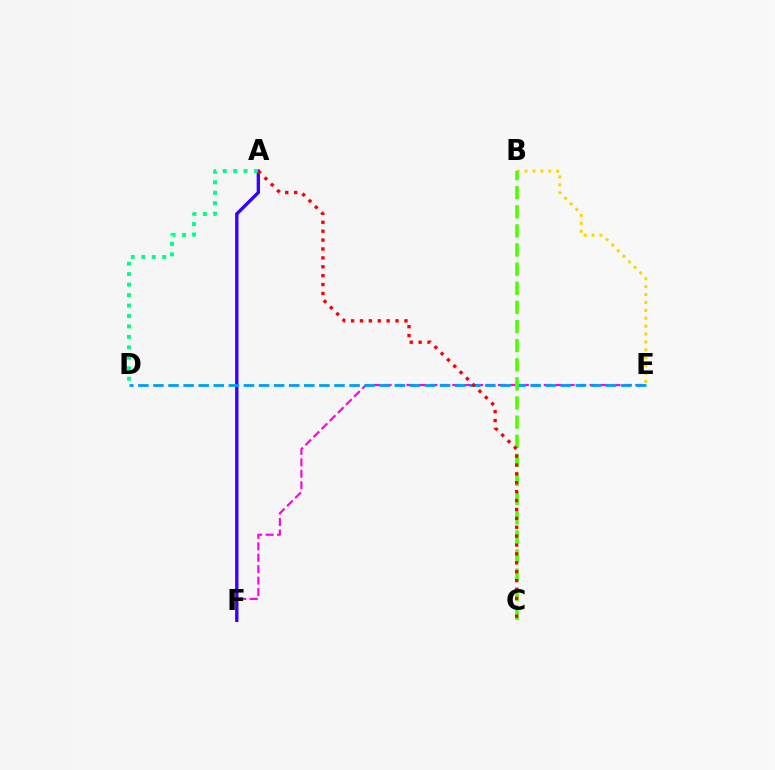{('B', 'E'): [{'color': '#ffd500', 'line_style': 'dotted', 'thickness': 2.15}], ('E', 'F'): [{'color': '#ff00ed', 'line_style': 'dashed', 'thickness': 1.55}], ('A', 'F'): [{'color': '#3700ff', 'line_style': 'solid', 'thickness': 2.41}], ('A', 'D'): [{'color': '#00ff86', 'line_style': 'dotted', 'thickness': 2.84}], ('D', 'E'): [{'color': '#009eff', 'line_style': 'dashed', 'thickness': 2.05}], ('B', 'C'): [{'color': '#4fff00', 'line_style': 'dashed', 'thickness': 2.6}], ('A', 'C'): [{'color': '#ff0000', 'line_style': 'dotted', 'thickness': 2.42}]}